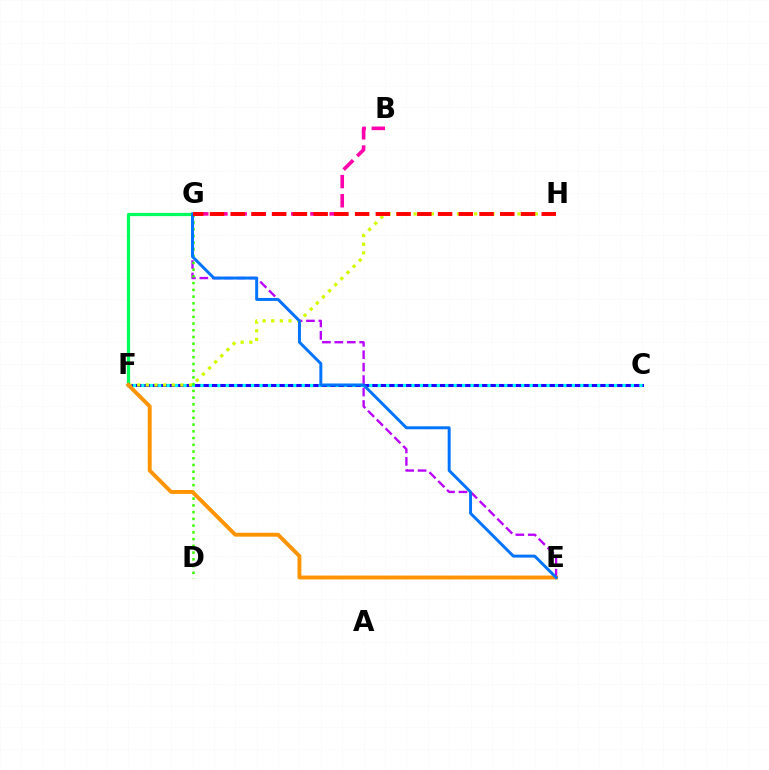{('E', 'G'): [{'color': '#b900ff', 'line_style': 'dashed', 'thickness': 1.69}, {'color': '#0074ff', 'line_style': 'solid', 'thickness': 2.13}], ('C', 'F'): [{'color': '#2500ff', 'line_style': 'solid', 'thickness': 2.18}, {'color': '#00fff6', 'line_style': 'dotted', 'thickness': 2.29}], ('F', 'H'): [{'color': '#d1ff00', 'line_style': 'dotted', 'thickness': 2.35}], ('B', 'G'): [{'color': '#ff00ac', 'line_style': 'dashed', 'thickness': 2.61}], ('F', 'G'): [{'color': '#00ff5c', 'line_style': 'solid', 'thickness': 2.34}], ('D', 'G'): [{'color': '#3dff00', 'line_style': 'dotted', 'thickness': 1.83}], ('E', 'F'): [{'color': '#ff9400', 'line_style': 'solid', 'thickness': 2.8}], ('G', 'H'): [{'color': '#ff0000', 'line_style': 'dashed', 'thickness': 2.82}]}